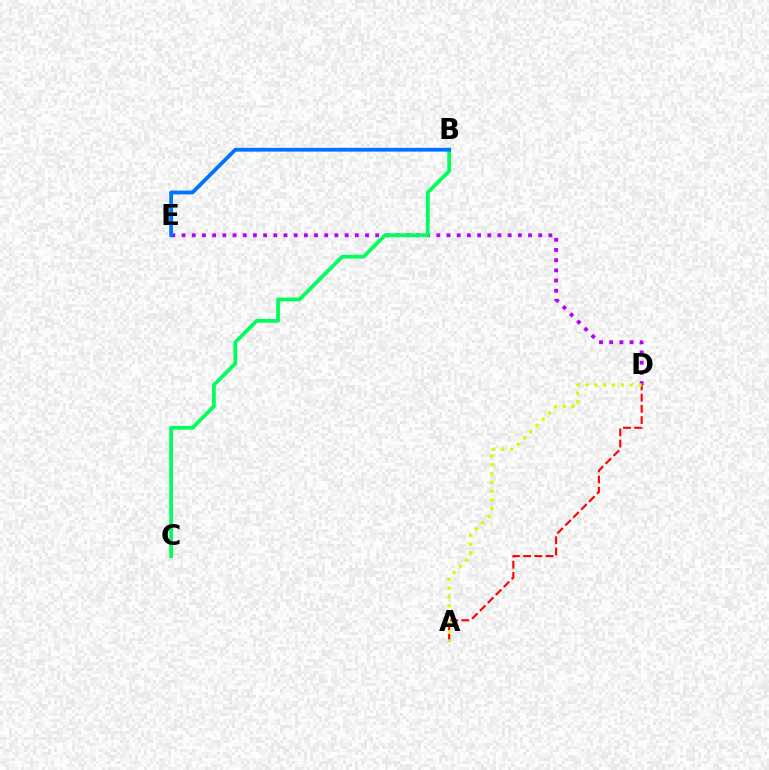{('A', 'D'): [{'color': '#ff0000', 'line_style': 'dashed', 'thickness': 1.52}, {'color': '#d1ff00', 'line_style': 'dotted', 'thickness': 2.4}], ('D', 'E'): [{'color': '#b900ff', 'line_style': 'dotted', 'thickness': 2.77}], ('B', 'C'): [{'color': '#00ff5c', 'line_style': 'solid', 'thickness': 2.71}], ('B', 'E'): [{'color': '#0074ff', 'line_style': 'solid', 'thickness': 2.74}]}